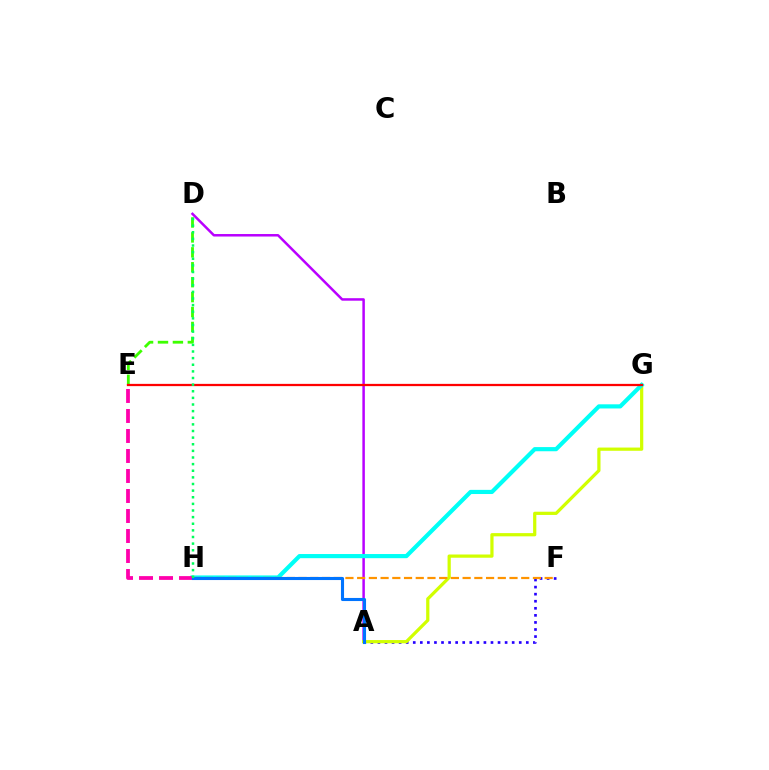{('A', 'F'): [{'color': '#2500ff', 'line_style': 'dotted', 'thickness': 1.92}], ('A', 'D'): [{'color': '#b900ff', 'line_style': 'solid', 'thickness': 1.8}], ('A', 'G'): [{'color': '#d1ff00', 'line_style': 'solid', 'thickness': 2.32}], ('G', 'H'): [{'color': '#00fff6', 'line_style': 'solid', 'thickness': 2.99}], ('D', 'E'): [{'color': '#3dff00', 'line_style': 'dashed', 'thickness': 2.03}], ('E', 'G'): [{'color': '#ff0000', 'line_style': 'solid', 'thickness': 1.63}], ('F', 'H'): [{'color': '#ff9400', 'line_style': 'dashed', 'thickness': 1.59}], ('E', 'H'): [{'color': '#ff00ac', 'line_style': 'dashed', 'thickness': 2.72}], ('A', 'H'): [{'color': '#0074ff', 'line_style': 'solid', 'thickness': 2.23}], ('D', 'H'): [{'color': '#00ff5c', 'line_style': 'dotted', 'thickness': 1.8}]}